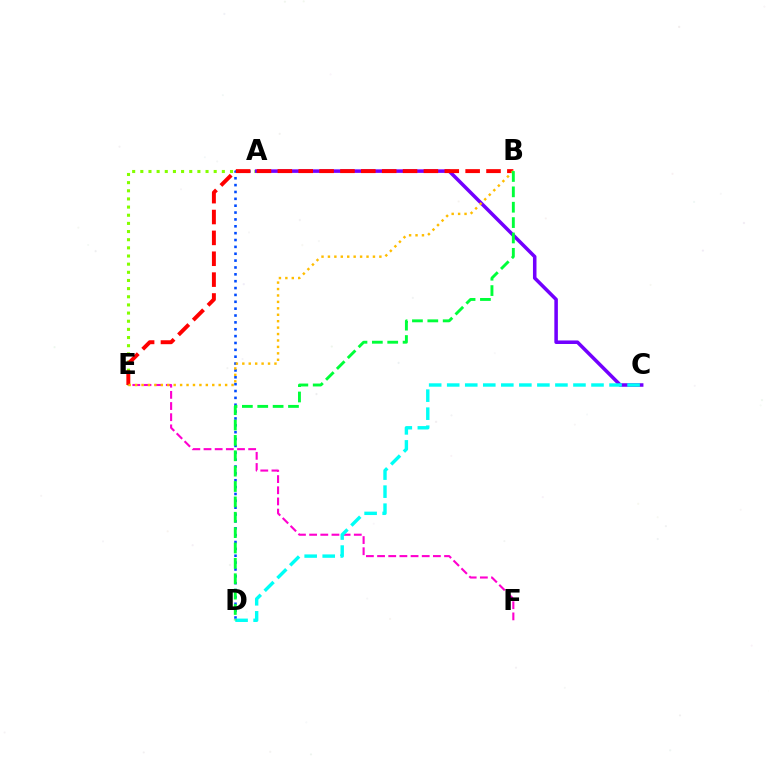{('A', 'D'): [{'color': '#004bff', 'line_style': 'dotted', 'thickness': 1.86}], ('A', 'E'): [{'color': '#84ff00', 'line_style': 'dotted', 'thickness': 2.22}], ('E', 'F'): [{'color': '#ff00cf', 'line_style': 'dashed', 'thickness': 1.52}], ('A', 'C'): [{'color': '#7200ff', 'line_style': 'solid', 'thickness': 2.54}], ('B', 'E'): [{'color': '#ff0000', 'line_style': 'dashed', 'thickness': 2.83}, {'color': '#ffbd00', 'line_style': 'dotted', 'thickness': 1.75}], ('C', 'D'): [{'color': '#00fff6', 'line_style': 'dashed', 'thickness': 2.45}], ('B', 'D'): [{'color': '#00ff39', 'line_style': 'dashed', 'thickness': 2.09}]}